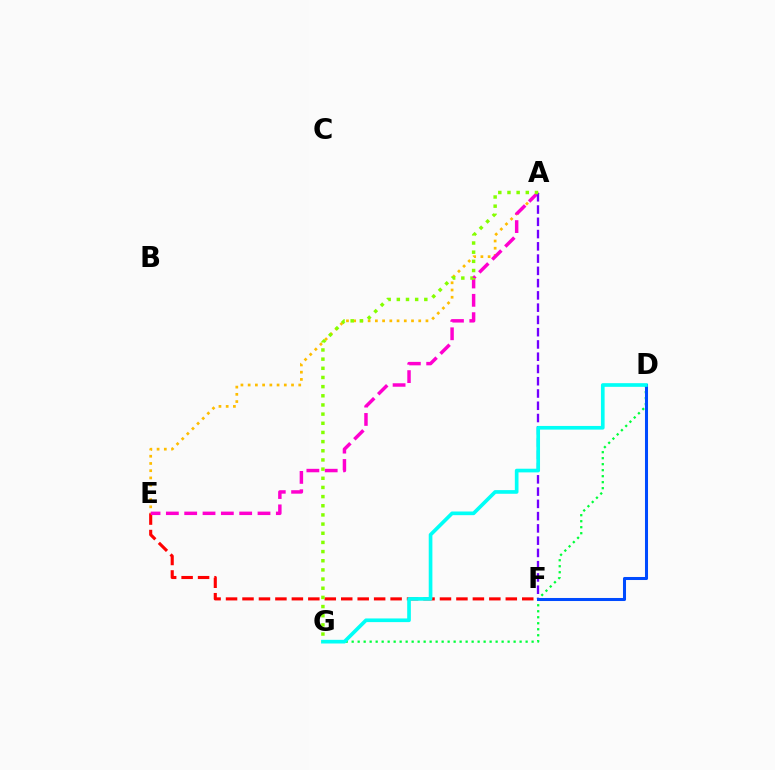{('A', 'E'): [{'color': '#ffbd00', 'line_style': 'dotted', 'thickness': 1.96}, {'color': '#ff00cf', 'line_style': 'dashed', 'thickness': 2.49}], ('E', 'F'): [{'color': '#ff0000', 'line_style': 'dashed', 'thickness': 2.24}], ('D', 'G'): [{'color': '#00ff39', 'line_style': 'dotted', 'thickness': 1.63}, {'color': '#00fff6', 'line_style': 'solid', 'thickness': 2.64}], ('A', 'F'): [{'color': '#7200ff', 'line_style': 'dashed', 'thickness': 1.67}], ('D', 'F'): [{'color': '#004bff', 'line_style': 'solid', 'thickness': 2.19}], ('A', 'G'): [{'color': '#84ff00', 'line_style': 'dotted', 'thickness': 2.49}]}